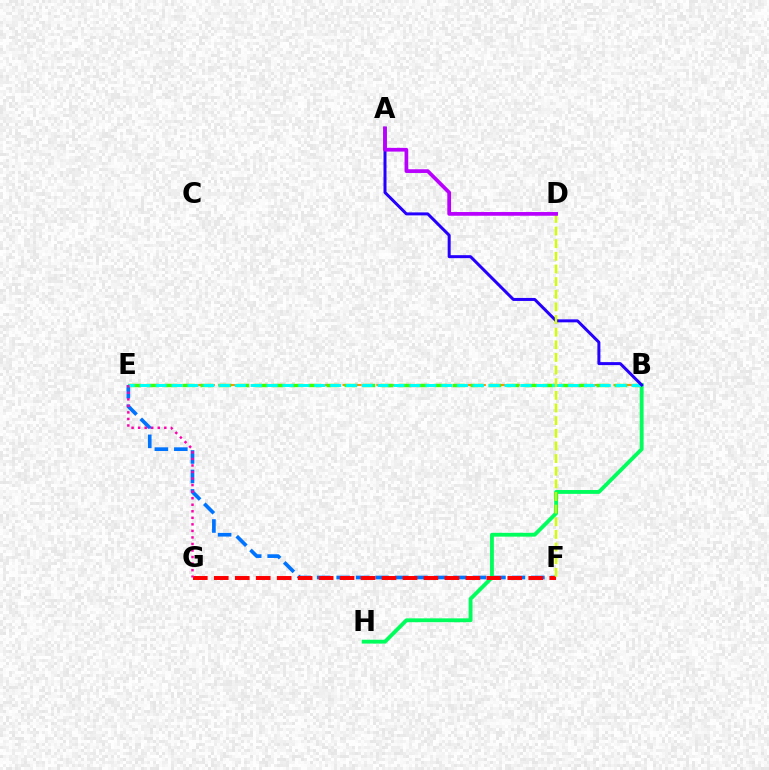{('E', 'F'): [{'color': '#0074ff', 'line_style': 'dashed', 'thickness': 2.64}], ('B', 'E'): [{'color': '#ff9400', 'line_style': 'dashed', 'thickness': 1.53}, {'color': '#3dff00', 'line_style': 'dashed', 'thickness': 2.45}, {'color': '#00fff6', 'line_style': 'dashed', 'thickness': 2.15}], ('B', 'H'): [{'color': '#00ff5c', 'line_style': 'solid', 'thickness': 2.77}], ('F', 'G'): [{'color': '#ff0000', 'line_style': 'dashed', 'thickness': 2.85}], ('A', 'B'): [{'color': '#2500ff', 'line_style': 'solid', 'thickness': 2.16}], ('D', 'F'): [{'color': '#d1ff00', 'line_style': 'dashed', 'thickness': 1.72}], ('E', 'G'): [{'color': '#ff00ac', 'line_style': 'dotted', 'thickness': 1.78}], ('A', 'D'): [{'color': '#b900ff', 'line_style': 'solid', 'thickness': 2.68}]}